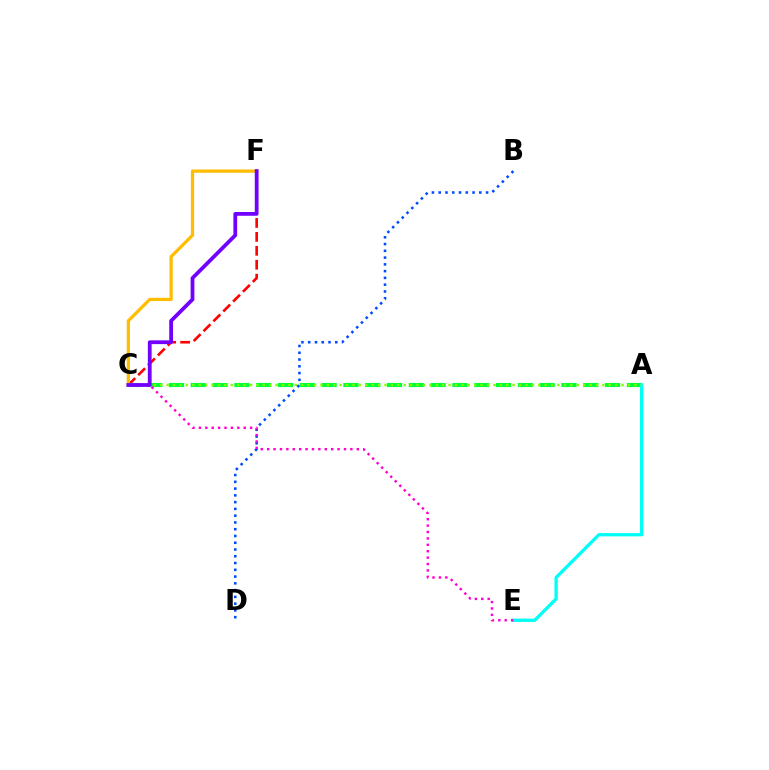{('C', 'F'): [{'color': '#ff0000', 'line_style': 'dashed', 'thickness': 1.89}, {'color': '#ffbd00', 'line_style': 'solid', 'thickness': 2.33}, {'color': '#7200ff', 'line_style': 'solid', 'thickness': 2.72}], ('A', 'C'): [{'color': '#00ff39', 'line_style': 'dashed', 'thickness': 2.96}, {'color': '#84ff00', 'line_style': 'dotted', 'thickness': 1.74}], ('A', 'E'): [{'color': '#00fff6', 'line_style': 'solid', 'thickness': 2.38}], ('B', 'D'): [{'color': '#004bff', 'line_style': 'dotted', 'thickness': 1.84}], ('C', 'E'): [{'color': '#ff00cf', 'line_style': 'dotted', 'thickness': 1.74}]}